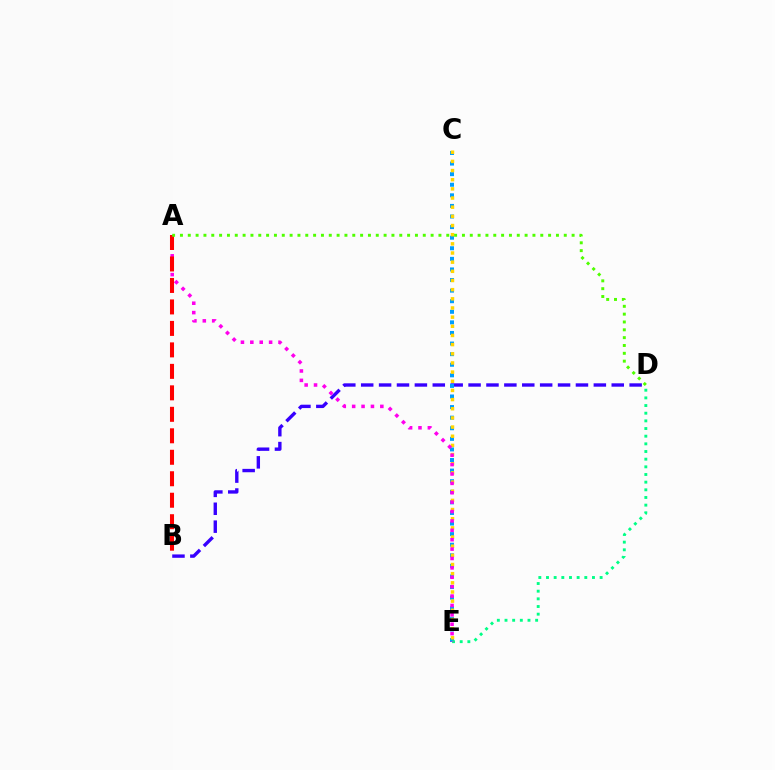{('B', 'D'): [{'color': '#3700ff', 'line_style': 'dashed', 'thickness': 2.43}], ('C', 'E'): [{'color': '#009eff', 'line_style': 'dotted', 'thickness': 2.88}, {'color': '#ffd500', 'line_style': 'dotted', 'thickness': 2.49}], ('D', 'E'): [{'color': '#00ff86', 'line_style': 'dotted', 'thickness': 2.08}], ('A', 'E'): [{'color': '#ff00ed', 'line_style': 'dotted', 'thickness': 2.55}], ('A', 'B'): [{'color': '#ff0000', 'line_style': 'dashed', 'thickness': 2.92}], ('A', 'D'): [{'color': '#4fff00', 'line_style': 'dotted', 'thickness': 2.13}]}